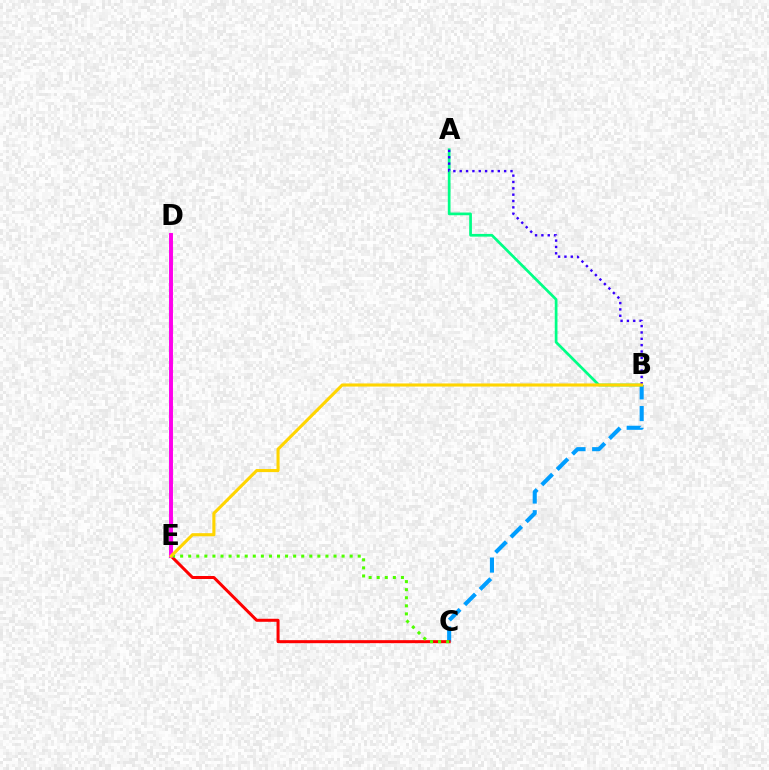{('B', 'C'): [{'color': '#009eff', 'line_style': 'dashed', 'thickness': 2.95}], ('C', 'E'): [{'color': '#ff0000', 'line_style': 'solid', 'thickness': 2.17}, {'color': '#4fff00', 'line_style': 'dotted', 'thickness': 2.19}], ('A', 'B'): [{'color': '#00ff86', 'line_style': 'solid', 'thickness': 1.95}, {'color': '#3700ff', 'line_style': 'dotted', 'thickness': 1.72}], ('D', 'E'): [{'color': '#ff00ed', 'line_style': 'solid', 'thickness': 2.83}], ('B', 'E'): [{'color': '#ffd500', 'line_style': 'solid', 'thickness': 2.23}]}